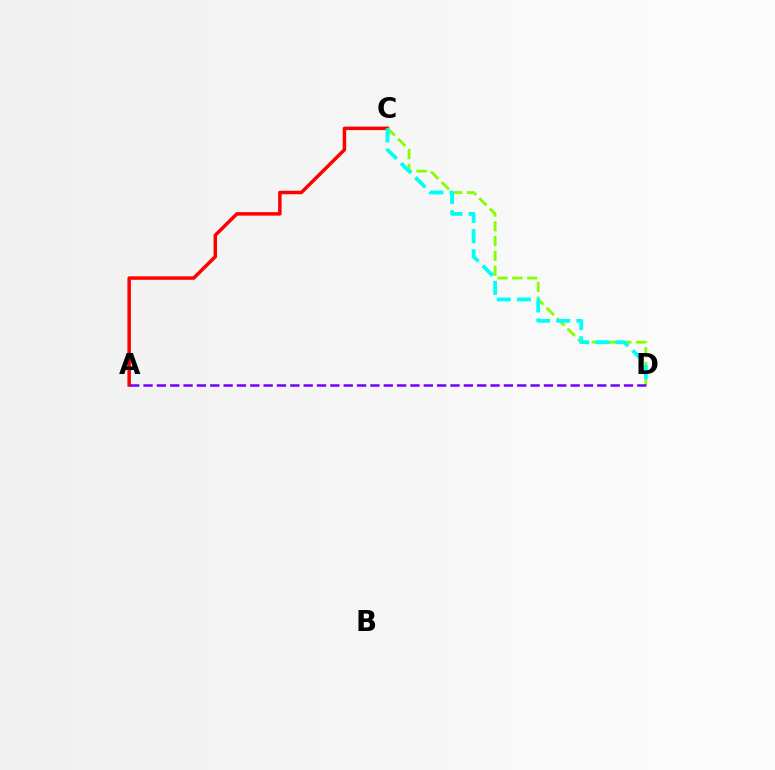{('A', 'C'): [{'color': '#ff0000', 'line_style': 'solid', 'thickness': 2.5}], ('C', 'D'): [{'color': '#84ff00', 'line_style': 'dashed', 'thickness': 2.01}, {'color': '#00fff6', 'line_style': 'dashed', 'thickness': 2.75}], ('A', 'D'): [{'color': '#7200ff', 'line_style': 'dashed', 'thickness': 1.81}]}